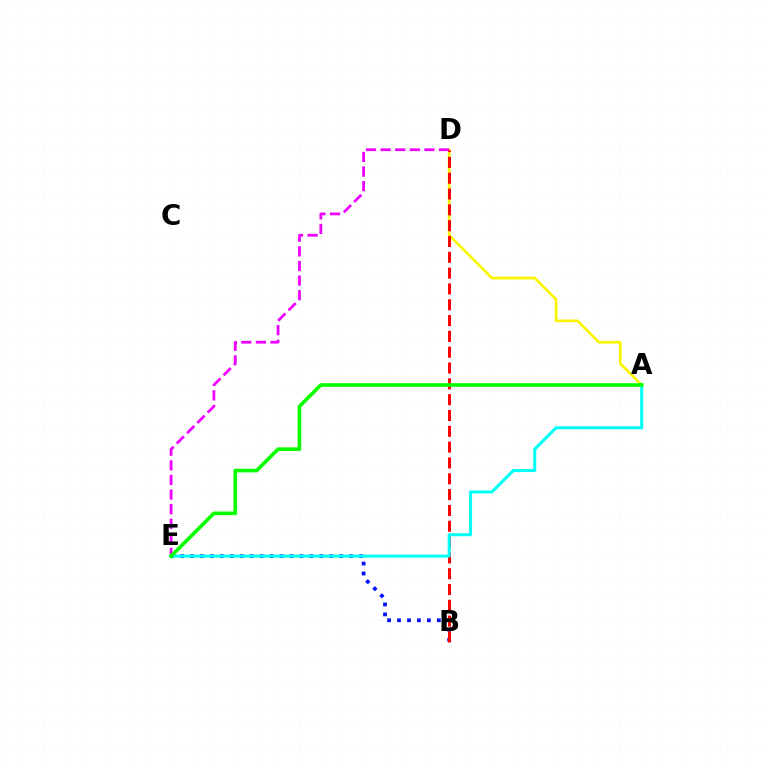{('A', 'D'): [{'color': '#fcf500', 'line_style': 'solid', 'thickness': 1.96}], ('B', 'E'): [{'color': '#0010ff', 'line_style': 'dotted', 'thickness': 2.7}], ('D', 'E'): [{'color': '#ee00ff', 'line_style': 'dashed', 'thickness': 1.98}], ('B', 'D'): [{'color': '#ff0000', 'line_style': 'dashed', 'thickness': 2.15}], ('A', 'E'): [{'color': '#00fff6', 'line_style': 'solid', 'thickness': 2.18}, {'color': '#08ff00', 'line_style': 'solid', 'thickness': 2.63}]}